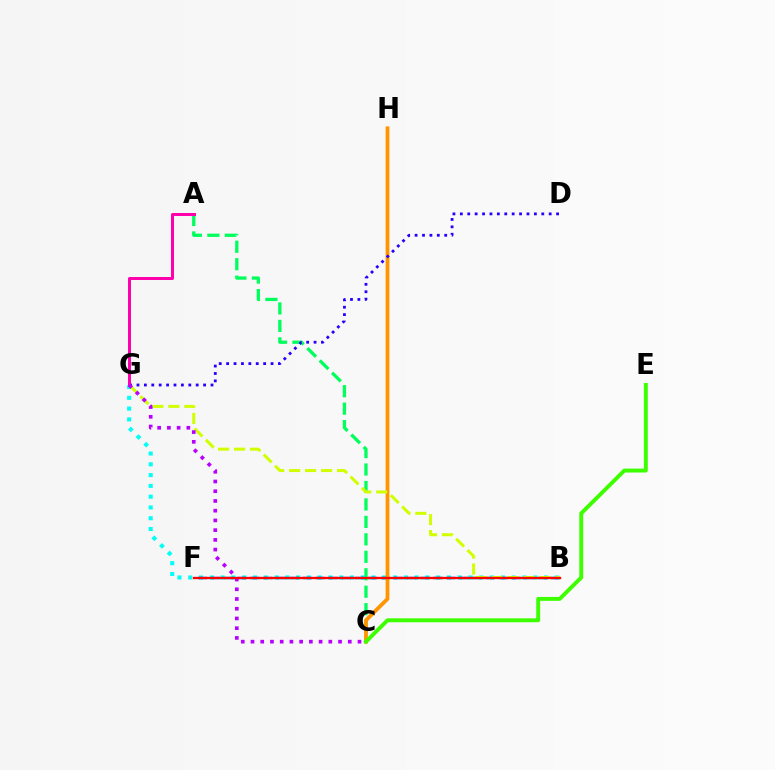{('A', 'C'): [{'color': '#00ff5c', 'line_style': 'dashed', 'thickness': 2.37}], ('B', 'G'): [{'color': '#00fff6', 'line_style': 'dotted', 'thickness': 2.93}, {'color': '#d1ff00', 'line_style': 'dashed', 'thickness': 2.17}], ('B', 'F'): [{'color': '#0074ff', 'line_style': 'dashed', 'thickness': 1.78}, {'color': '#ff0000', 'line_style': 'solid', 'thickness': 1.67}], ('C', 'H'): [{'color': '#ff9400', 'line_style': 'solid', 'thickness': 2.72}], ('D', 'G'): [{'color': '#2500ff', 'line_style': 'dotted', 'thickness': 2.01}], ('A', 'G'): [{'color': '#ff00ac', 'line_style': 'solid', 'thickness': 2.15}], ('C', 'G'): [{'color': '#b900ff', 'line_style': 'dotted', 'thickness': 2.64}], ('C', 'E'): [{'color': '#3dff00', 'line_style': 'solid', 'thickness': 2.82}]}